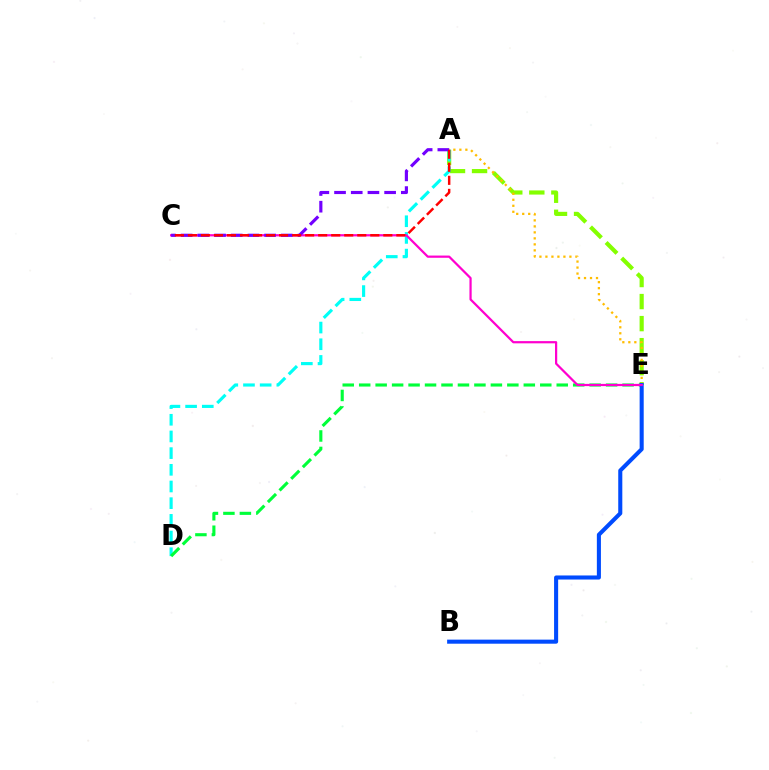{('A', 'E'): [{'color': '#84ff00', 'line_style': 'dashed', 'thickness': 2.99}, {'color': '#ffbd00', 'line_style': 'dotted', 'thickness': 1.63}], ('A', 'D'): [{'color': '#00fff6', 'line_style': 'dashed', 'thickness': 2.27}], ('D', 'E'): [{'color': '#00ff39', 'line_style': 'dashed', 'thickness': 2.24}], ('B', 'E'): [{'color': '#004bff', 'line_style': 'solid', 'thickness': 2.93}], ('C', 'E'): [{'color': '#ff00cf', 'line_style': 'solid', 'thickness': 1.6}], ('A', 'C'): [{'color': '#7200ff', 'line_style': 'dashed', 'thickness': 2.27}, {'color': '#ff0000', 'line_style': 'dashed', 'thickness': 1.77}]}